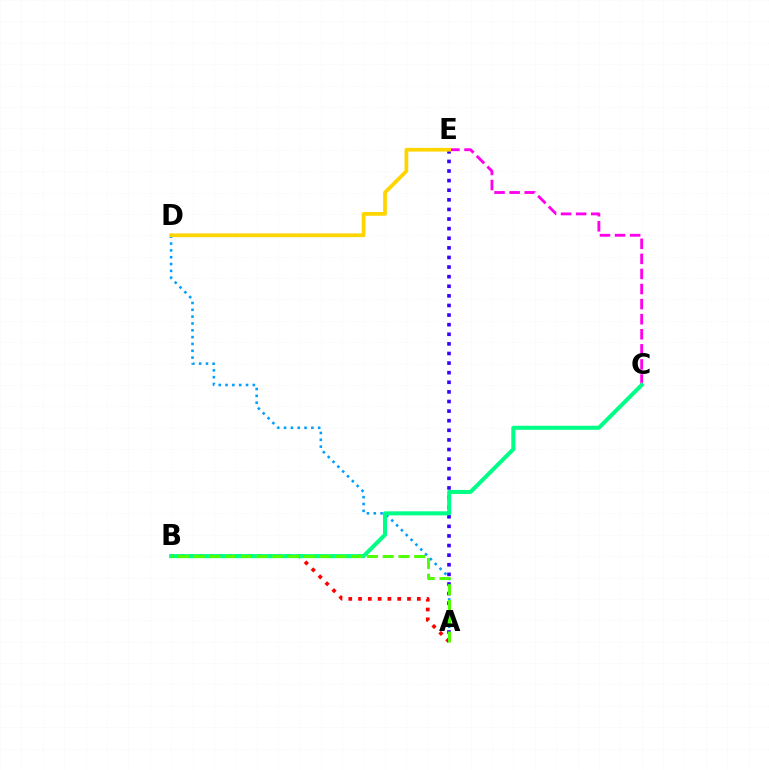{('C', 'E'): [{'color': '#ff00ed', 'line_style': 'dashed', 'thickness': 2.05}], ('A', 'E'): [{'color': '#3700ff', 'line_style': 'dotted', 'thickness': 2.61}], ('A', 'D'): [{'color': '#009eff', 'line_style': 'dotted', 'thickness': 1.86}], ('A', 'B'): [{'color': '#ff0000', 'line_style': 'dotted', 'thickness': 2.66}, {'color': '#4fff00', 'line_style': 'dashed', 'thickness': 2.14}], ('B', 'C'): [{'color': '#00ff86', 'line_style': 'solid', 'thickness': 2.9}], ('D', 'E'): [{'color': '#ffd500', 'line_style': 'solid', 'thickness': 2.68}]}